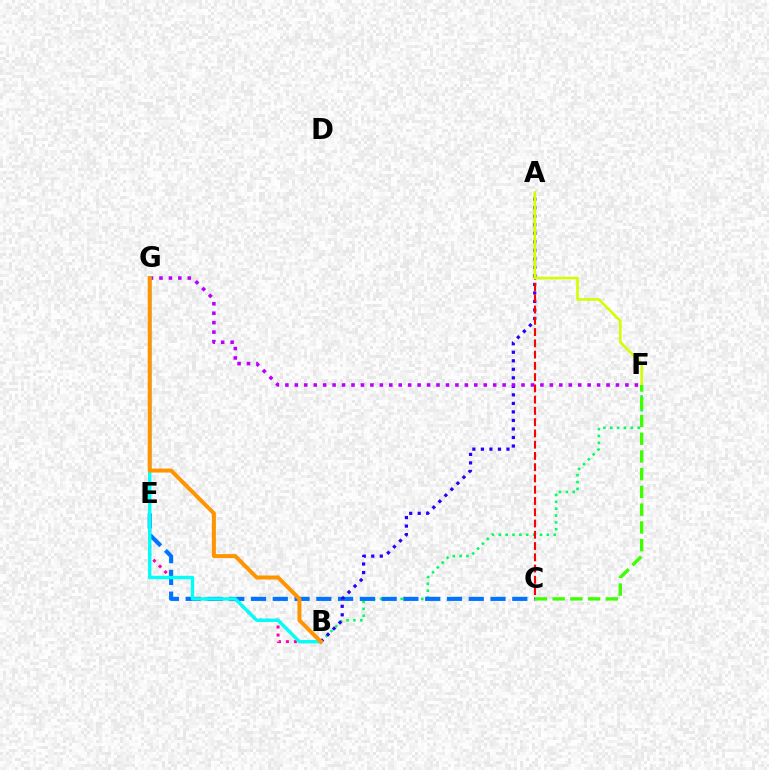{('B', 'F'): [{'color': '#00ff5c', 'line_style': 'dotted', 'thickness': 1.86}], ('C', 'E'): [{'color': '#0074ff', 'line_style': 'dashed', 'thickness': 2.96}], ('B', 'E'): [{'color': '#ff00ac', 'line_style': 'dotted', 'thickness': 2.17}], ('A', 'B'): [{'color': '#2500ff', 'line_style': 'dotted', 'thickness': 2.32}], ('A', 'C'): [{'color': '#ff0000', 'line_style': 'dashed', 'thickness': 1.53}], ('A', 'F'): [{'color': '#d1ff00', 'line_style': 'solid', 'thickness': 1.87}], ('F', 'G'): [{'color': '#b900ff', 'line_style': 'dotted', 'thickness': 2.57}], ('B', 'G'): [{'color': '#00fff6', 'line_style': 'solid', 'thickness': 2.42}, {'color': '#ff9400', 'line_style': 'solid', 'thickness': 2.87}], ('C', 'F'): [{'color': '#3dff00', 'line_style': 'dashed', 'thickness': 2.41}]}